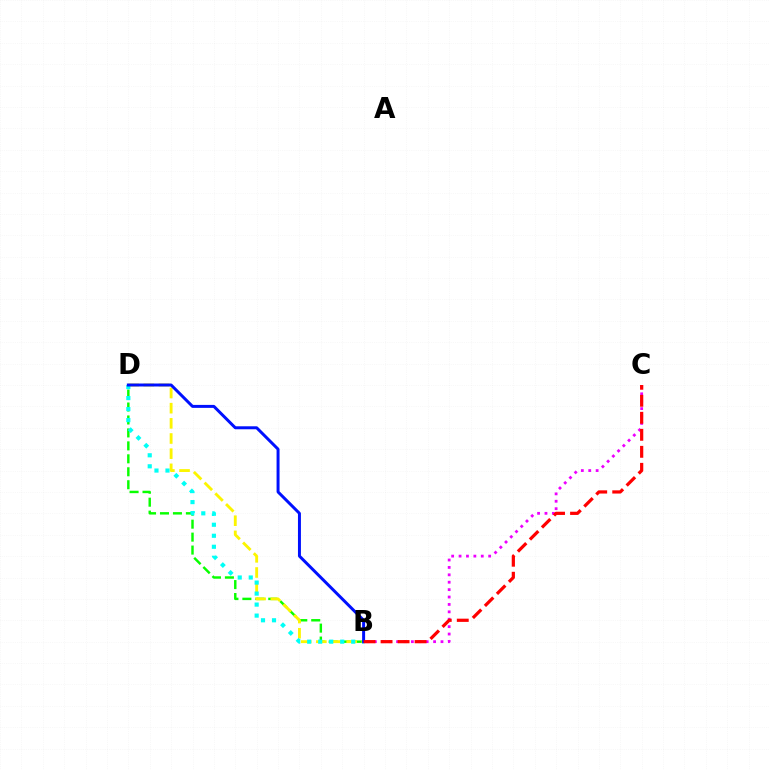{('B', 'C'): [{'color': '#ee00ff', 'line_style': 'dotted', 'thickness': 2.01}, {'color': '#ff0000', 'line_style': 'dashed', 'thickness': 2.31}], ('B', 'D'): [{'color': '#08ff00', 'line_style': 'dashed', 'thickness': 1.76}, {'color': '#fcf500', 'line_style': 'dashed', 'thickness': 2.06}, {'color': '#00fff6', 'line_style': 'dotted', 'thickness': 2.99}, {'color': '#0010ff', 'line_style': 'solid', 'thickness': 2.14}]}